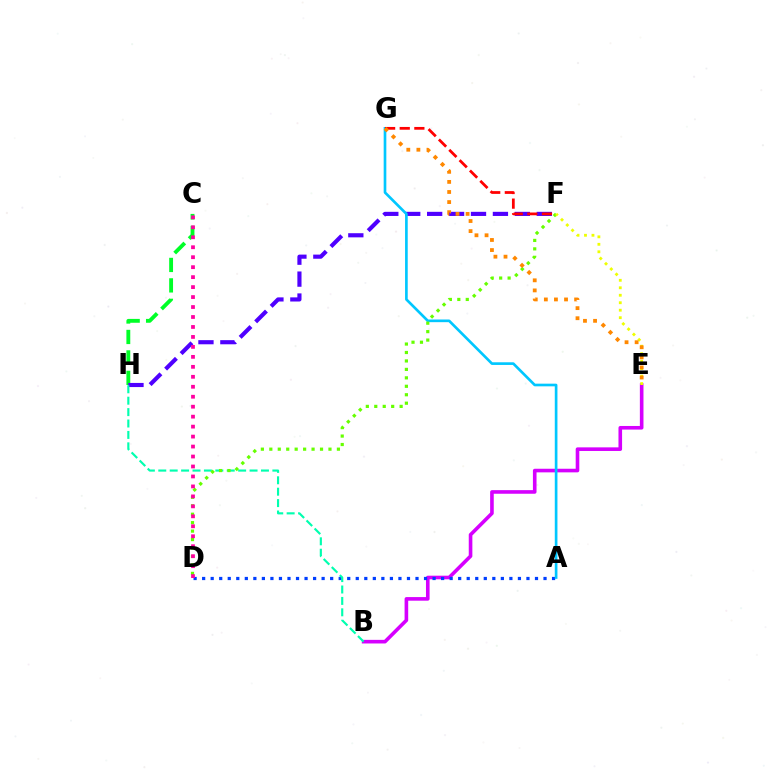{('C', 'H'): [{'color': '#00ff27', 'line_style': 'dashed', 'thickness': 2.78}], ('F', 'H'): [{'color': '#4f00ff', 'line_style': 'dashed', 'thickness': 2.98}], ('B', 'E'): [{'color': '#d600ff', 'line_style': 'solid', 'thickness': 2.6}], ('A', 'D'): [{'color': '#003fff', 'line_style': 'dotted', 'thickness': 2.32}], ('B', 'H'): [{'color': '#00ffaf', 'line_style': 'dashed', 'thickness': 1.55}], ('A', 'G'): [{'color': '#00c7ff', 'line_style': 'solid', 'thickness': 1.92}], ('F', 'G'): [{'color': '#ff0000', 'line_style': 'dashed', 'thickness': 1.99}], ('D', 'F'): [{'color': '#66ff00', 'line_style': 'dotted', 'thickness': 2.3}], ('C', 'D'): [{'color': '#ff00a0', 'line_style': 'dotted', 'thickness': 2.71}], ('E', 'F'): [{'color': '#eeff00', 'line_style': 'dotted', 'thickness': 2.03}], ('E', 'G'): [{'color': '#ff8800', 'line_style': 'dotted', 'thickness': 2.74}]}